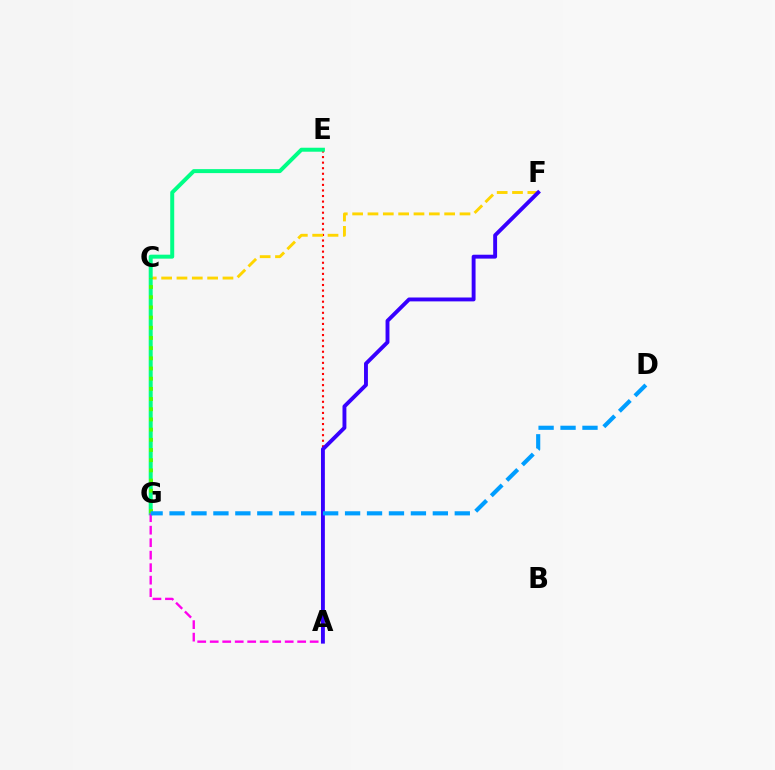{('A', 'E'): [{'color': '#ff0000', 'line_style': 'dotted', 'thickness': 1.51}], ('C', 'F'): [{'color': '#ffd500', 'line_style': 'dashed', 'thickness': 2.08}], ('E', 'G'): [{'color': '#00ff86', 'line_style': 'solid', 'thickness': 2.86}], ('A', 'G'): [{'color': '#ff00ed', 'line_style': 'dashed', 'thickness': 1.7}], ('A', 'F'): [{'color': '#3700ff', 'line_style': 'solid', 'thickness': 2.8}], ('C', 'G'): [{'color': '#4fff00', 'line_style': 'dotted', 'thickness': 2.77}], ('D', 'G'): [{'color': '#009eff', 'line_style': 'dashed', 'thickness': 2.98}]}